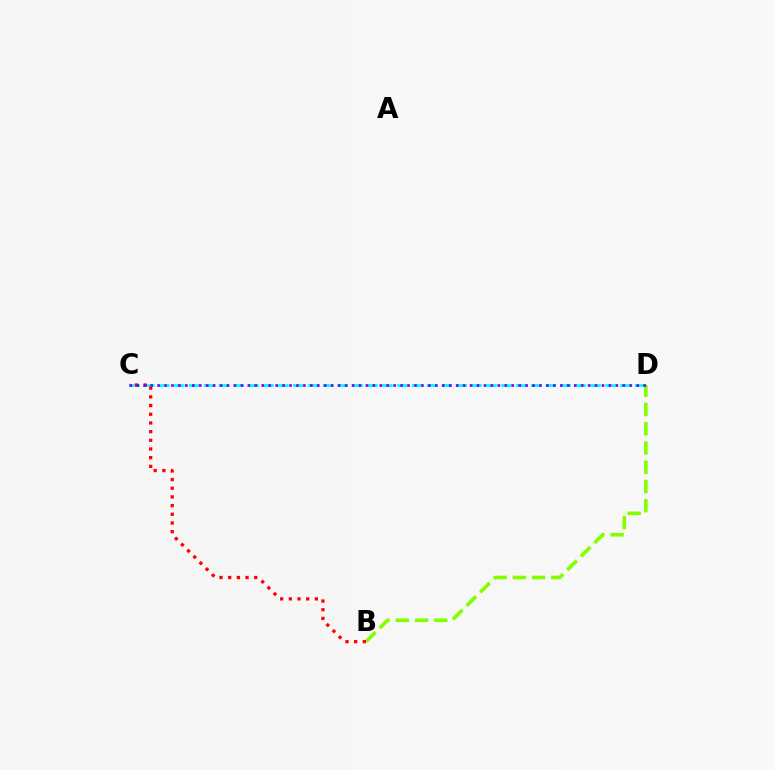{('B', 'D'): [{'color': '#84ff00', 'line_style': 'dashed', 'thickness': 2.61}], ('C', 'D'): [{'color': '#00fff6', 'line_style': 'dashed', 'thickness': 2.02}, {'color': '#7200ff', 'line_style': 'dotted', 'thickness': 1.89}], ('B', 'C'): [{'color': '#ff0000', 'line_style': 'dotted', 'thickness': 2.36}]}